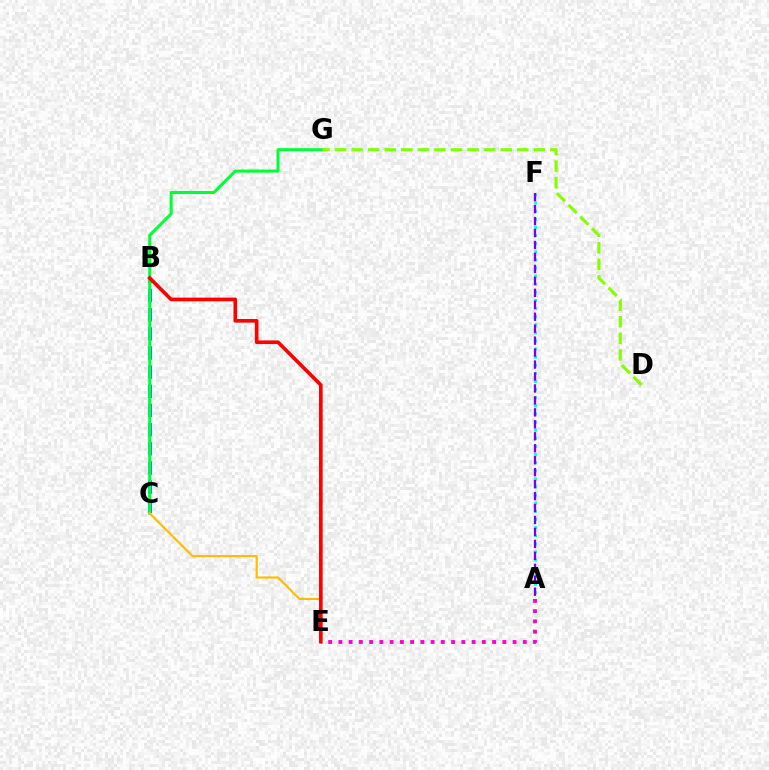{('A', 'F'): [{'color': '#00fff6', 'line_style': 'dotted', 'thickness': 2.2}, {'color': '#7200ff', 'line_style': 'dashed', 'thickness': 1.62}], ('B', 'C'): [{'color': '#004bff', 'line_style': 'dashed', 'thickness': 2.6}], ('D', 'G'): [{'color': '#84ff00', 'line_style': 'dashed', 'thickness': 2.25}], ('C', 'G'): [{'color': '#00ff39', 'line_style': 'solid', 'thickness': 2.2}], ('A', 'E'): [{'color': '#ff00cf', 'line_style': 'dotted', 'thickness': 2.78}], ('C', 'E'): [{'color': '#ffbd00', 'line_style': 'solid', 'thickness': 1.58}], ('B', 'E'): [{'color': '#ff0000', 'line_style': 'solid', 'thickness': 2.63}]}